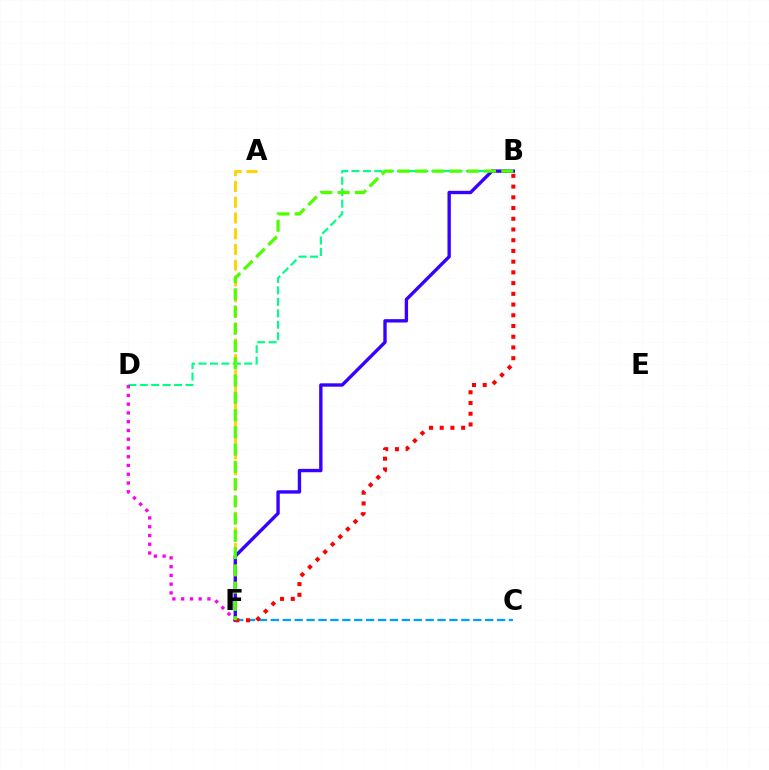{('C', 'F'): [{'color': '#009eff', 'line_style': 'dashed', 'thickness': 1.62}], ('B', 'D'): [{'color': '#00ff86', 'line_style': 'dashed', 'thickness': 1.55}], ('D', 'F'): [{'color': '#ff00ed', 'line_style': 'dotted', 'thickness': 2.38}], ('A', 'F'): [{'color': '#ffd500', 'line_style': 'dashed', 'thickness': 2.14}], ('B', 'F'): [{'color': '#3700ff', 'line_style': 'solid', 'thickness': 2.42}, {'color': '#ff0000', 'line_style': 'dotted', 'thickness': 2.91}, {'color': '#4fff00', 'line_style': 'dashed', 'thickness': 2.34}]}